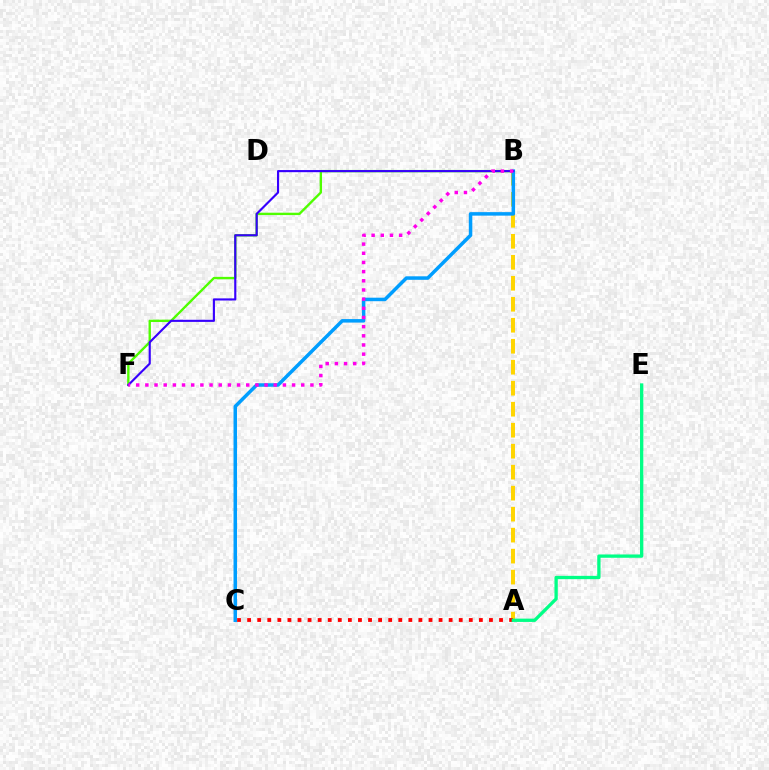{('A', 'B'): [{'color': '#ffd500', 'line_style': 'dashed', 'thickness': 2.85}], ('B', 'F'): [{'color': '#4fff00', 'line_style': 'solid', 'thickness': 1.7}, {'color': '#3700ff', 'line_style': 'solid', 'thickness': 1.54}, {'color': '#ff00ed', 'line_style': 'dotted', 'thickness': 2.49}], ('B', 'C'): [{'color': '#009eff', 'line_style': 'solid', 'thickness': 2.52}], ('A', 'C'): [{'color': '#ff0000', 'line_style': 'dotted', 'thickness': 2.74}], ('A', 'E'): [{'color': '#00ff86', 'line_style': 'solid', 'thickness': 2.38}]}